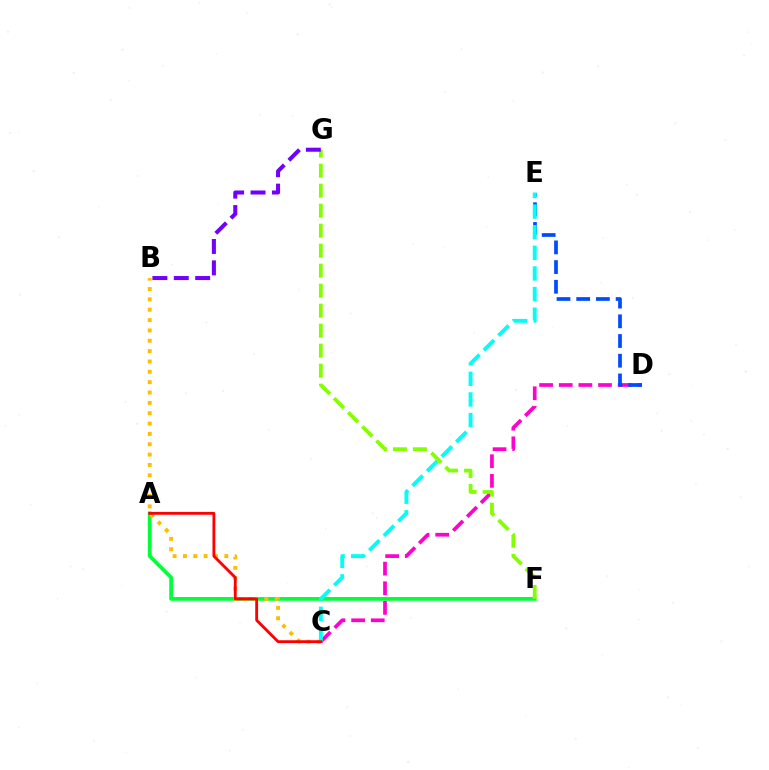{('C', 'D'): [{'color': '#ff00cf', 'line_style': 'dashed', 'thickness': 2.67}], ('A', 'F'): [{'color': '#00ff39', 'line_style': 'solid', 'thickness': 2.68}], ('B', 'C'): [{'color': '#ffbd00', 'line_style': 'dotted', 'thickness': 2.81}], ('D', 'E'): [{'color': '#004bff', 'line_style': 'dashed', 'thickness': 2.68}], ('C', 'E'): [{'color': '#00fff6', 'line_style': 'dashed', 'thickness': 2.8}], ('F', 'G'): [{'color': '#84ff00', 'line_style': 'dashed', 'thickness': 2.72}], ('B', 'G'): [{'color': '#7200ff', 'line_style': 'dashed', 'thickness': 2.91}], ('A', 'C'): [{'color': '#ff0000', 'line_style': 'solid', 'thickness': 2.05}]}